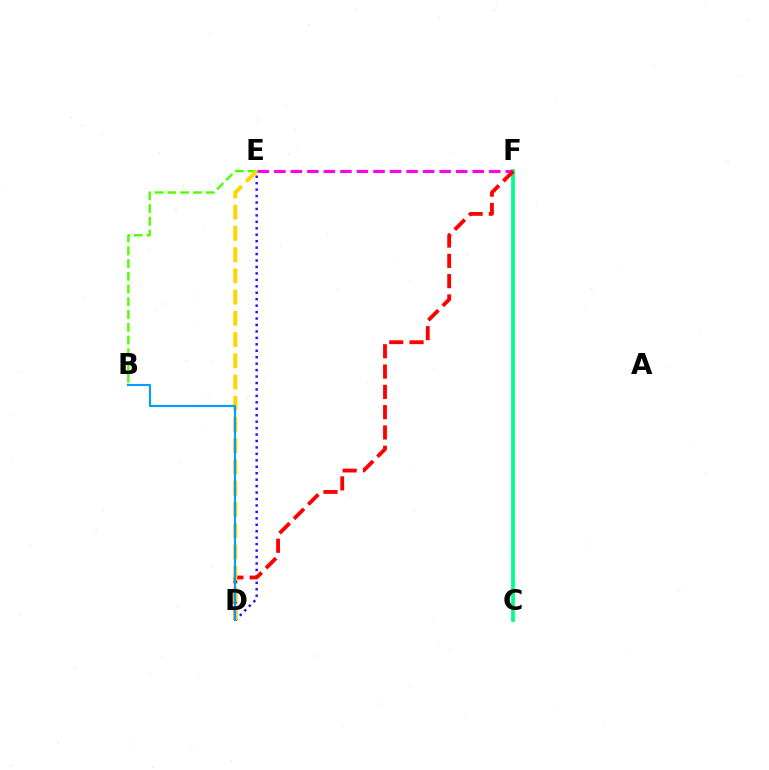{('B', 'E'): [{'color': '#4fff00', 'line_style': 'dashed', 'thickness': 1.73}], ('E', 'F'): [{'color': '#ff00ed', 'line_style': 'dashed', 'thickness': 2.25}], ('C', 'F'): [{'color': '#00ff86', 'line_style': 'solid', 'thickness': 2.7}], ('D', 'E'): [{'color': '#3700ff', 'line_style': 'dotted', 'thickness': 1.75}, {'color': '#ffd500', 'line_style': 'dashed', 'thickness': 2.89}], ('D', 'F'): [{'color': '#ff0000', 'line_style': 'dashed', 'thickness': 2.76}], ('B', 'D'): [{'color': '#009eff', 'line_style': 'solid', 'thickness': 1.55}]}